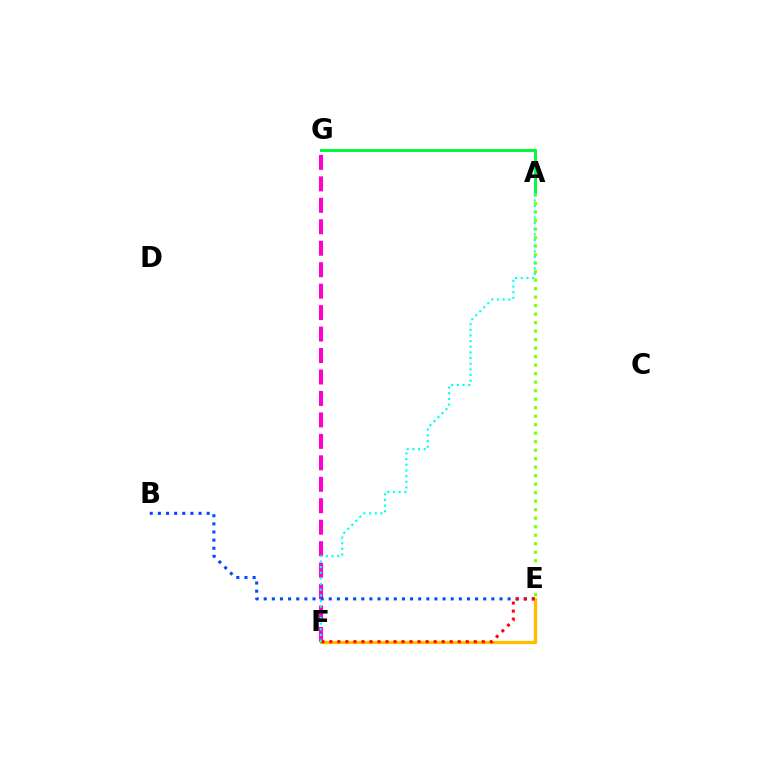{('F', 'G'): [{'color': '#ff00cf', 'line_style': 'dashed', 'thickness': 2.92}], ('A', 'G'): [{'color': '#7200ff', 'line_style': 'solid', 'thickness': 1.86}, {'color': '#00ff39', 'line_style': 'solid', 'thickness': 2.1}], ('B', 'E'): [{'color': '#004bff', 'line_style': 'dotted', 'thickness': 2.21}], ('E', 'F'): [{'color': '#ffbd00', 'line_style': 'solid', 'thickness': 2.37}, {'color': '#ff0000', 'line_style': 'dotted', 'thickness': 2.18}], ('A', 'E'): [{'color': '#84ff00', 'line_style': 'dotted', 'thickness': 2.31}], ('A', 'F'): [{'color': '#00fff6', 'line_style': 'dotted', 'thickness': 1.54}]}